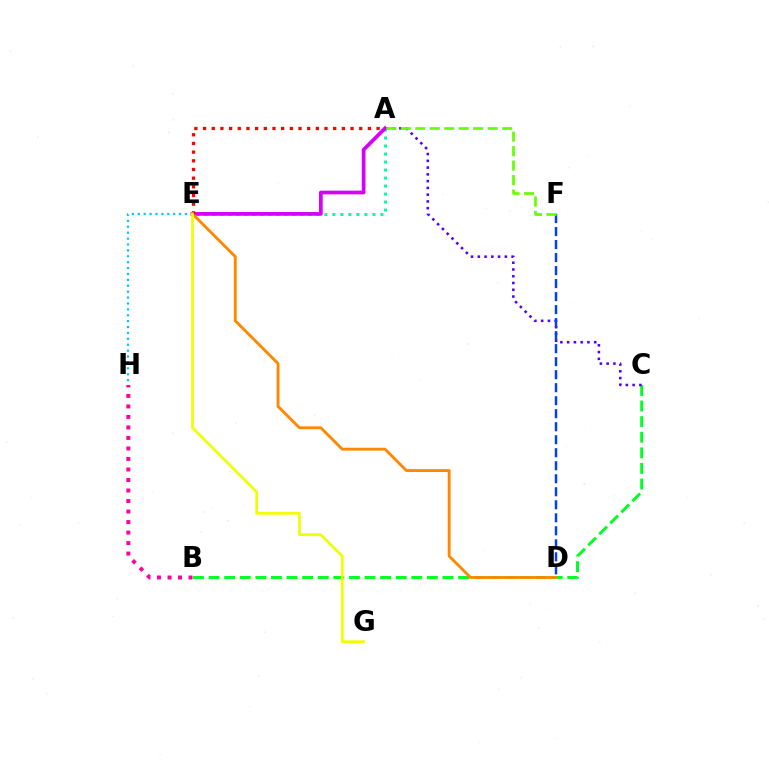{('A', 'E'): [{'color': '#00ffaf', 'line_style': 'dotted', 'thickness': 2.18}, {'color': '#d600ff', 'line_style': 'solid', 'thickness': 2.68}, {'color': '#ff0000', 'line_style': 'dotted', 'thickness': 2.36}], ('B', 'C'): [{'color': '#00ff27', 'line_style': 'dashed', 'thickness': 2.12}], ('A', 'C'): [{'color': '#4f00ff', 'line_style': 'dotted', 'thickness': 1.84}], ('D', 'F'): [{'color': '#003fff', 'line_style': 'dashed', 'thickness': 1.77}], ('E', 'H'): [{'color': '#00c7ff', 'line_style': 'dotted', 'thickness': 1.6}], ('D', 'E'): [{'color': '#ff8800', 'line_style': 'solid', 'thickness': 2.07}], ('A', 'F'): [{'color': '#66ff00', 'line_style': 'dashed', 'thickness': 1.97}], ('B', 'H'): [{'color': '#ff00a0', 'line_style': 'dotted', 'thickness': 2.86}], ('E', 'G'): [{'color': '#eeff00', 'line_style': 'solid', 'thickness': 1.94}]}